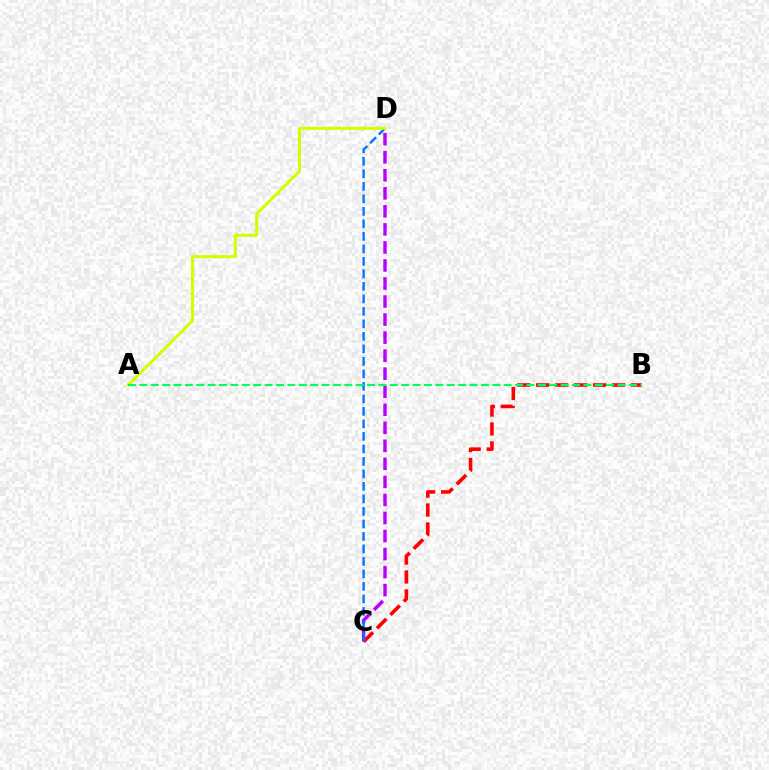{('B', 'C'): [{'color': '#ff0000', 'line_style': 'dashed', 'thickness': 2.57}], ('C', 'D'): [{'color': '#b900ff', 'line_style': 'dashed', 'thickness': 2.45}, {'color': '#0074ff', 'line_style': 'dashed', 'thickness': 1.7}], ('A', 'D'): [{'color': '#d1ff00', 'line_style': 'solid', 'thickness': 2.17}], ('A', 'B'): [{'color': '#00ff5c', 'line_style': 'dashed', 'thickness': 1.55}]}